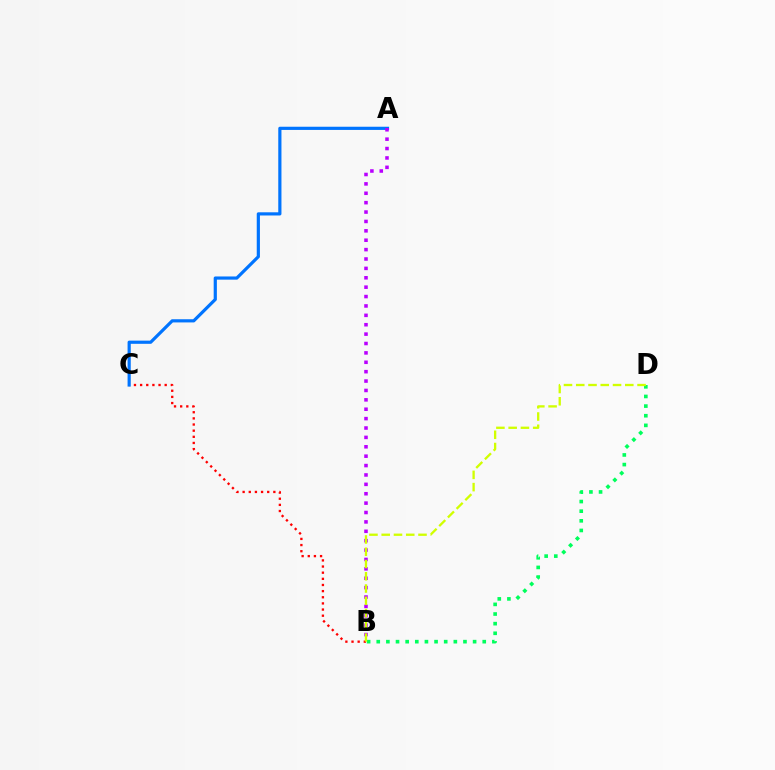{('B', 'C'): [{'color': '#ff0000', 'line_style': 'dotted', 'thickness': 1.67}], ('A', 'C'): [{'color': '#0074ff', 'line_style': 'solid', 'thickness': 2.29}], ('A', 'B'): [{'color': '#b900ff', 'line_style': 'dotted', 'thickness': 2.55}], ('B', 'D'): [{'color': '#00ff5c', 'line_style': 'dotted', 'thickness': 2.62}, {'color': '#d1ff00', 'line_style': 'dashed', 'thickness': 1.67}]}